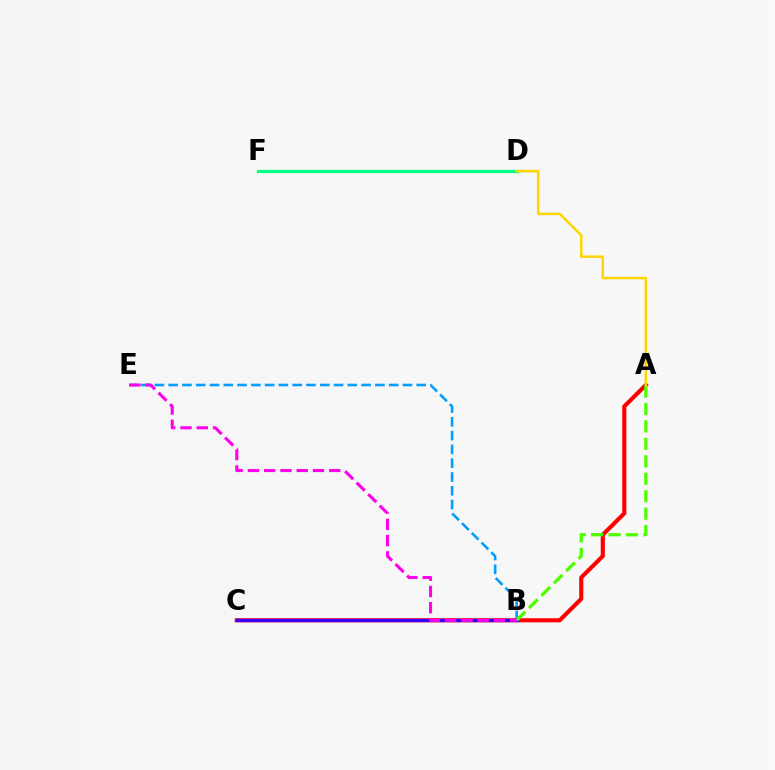{('A', 'C'): [{'color': '#ff0000', 'line_style': 'solid', 'thickness': 2.96}], ('D', 'F'): [{'color': '#00ff86', 'line_style': 'solid', 'thickness': 2.34}], ('B', 'E'): [{'color': '#009eff', 'line_style': 'dashed', 'thickness': 1.87}, {'color': '#ff00ed', 'line_style': 'dashed', 'thickness': 2.21}], ('B', 'C'): [{'color': '#3700ff', 'line_style': 'solid', 'thickness': 2.33}], ('A', 'B'): [{'color': '#4fff00', 'line_style': 'dashed', 'thickness': 2.37}], ('A', 'D'): [{'color': '#ffd500', 'line_style': 'solid', 'thickness': 1.81}]}